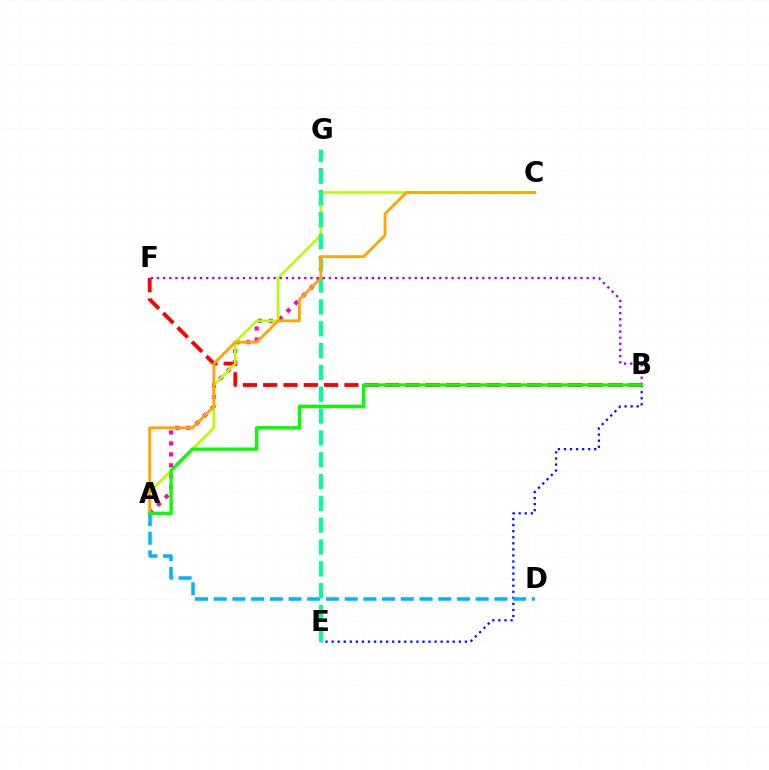{('B', 'E'): [{'color': '#0010ff', 'line_style': 'dotted', 'thickness': 1.65}], ('A', 'D'): [{'color': '#00b5ff', 'line_style': 'dashed', 'thickness': 2.54}], ('B', 'F'): [{'color': '#ff0000', 'line_style': 'dashed', 'thickness': 2.76}, {'color': '#9b00ff', 'line_style': 'dotted', 'thickness': 1.67}], ('A', 'G'): [{'color': '#ff00bd', 'line_style': 'dotted', 'thickness': 2.98}], ('A', 'C'): [{'color': '#b3ff00', 'line_style': 'solid', 'thickness': 1.88}, {'color': '#ffa500', 'line_style': 'solid', 'thickness': 2.05}], ('E', 'G'): [{'color': '#00ff9d', 'line_style': 'dashed', 'thickness': 2.97}], ('A', 'B'): [{'color': '#08ff00', 'line_style': 'solid', 'thickness': 2.42}]}